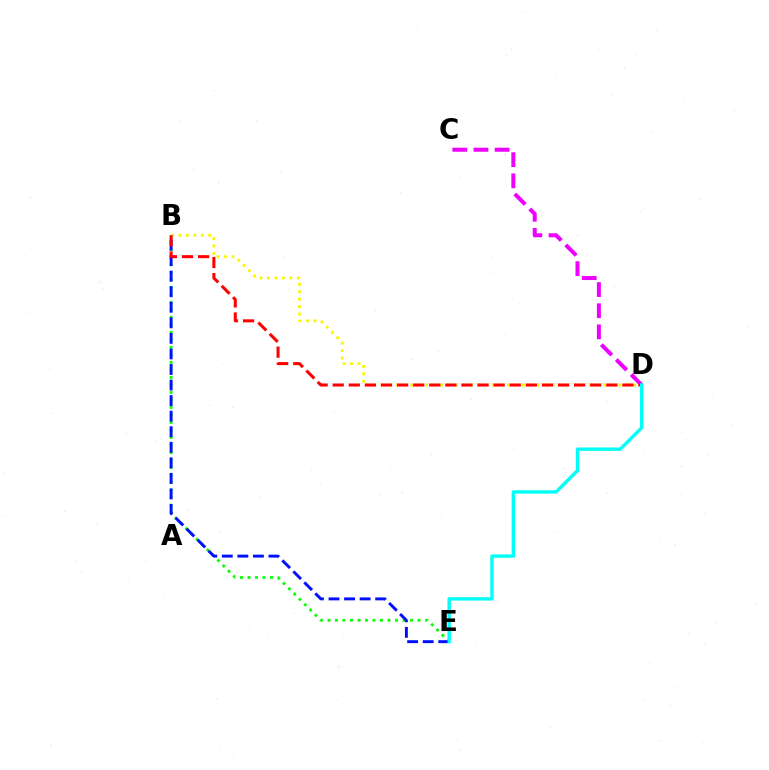{('B', 'D'): [{'color': '#fcf500', 'line_style': 'dotted', 'thickness': 2.02}, {'color': '#ff0000', 'line_style': 'dashed', 'thickness': 2.19}], ('B', 'E'): [{'color': '#08ff00', 'line_style': 'dotted', 'thickness': 2.04}, {'color': '#0010ff', 'line_style': 'dashed', 'thickness': 2.11}], ('C', 'D'): [{'color': '#ee00ff', 'line_style': 'dashed', 'thickness': 2.87}], ('D', 'E'): [{'color': '#00fff6', 'line_style': 'solid', 'thickness': 2.43}]}